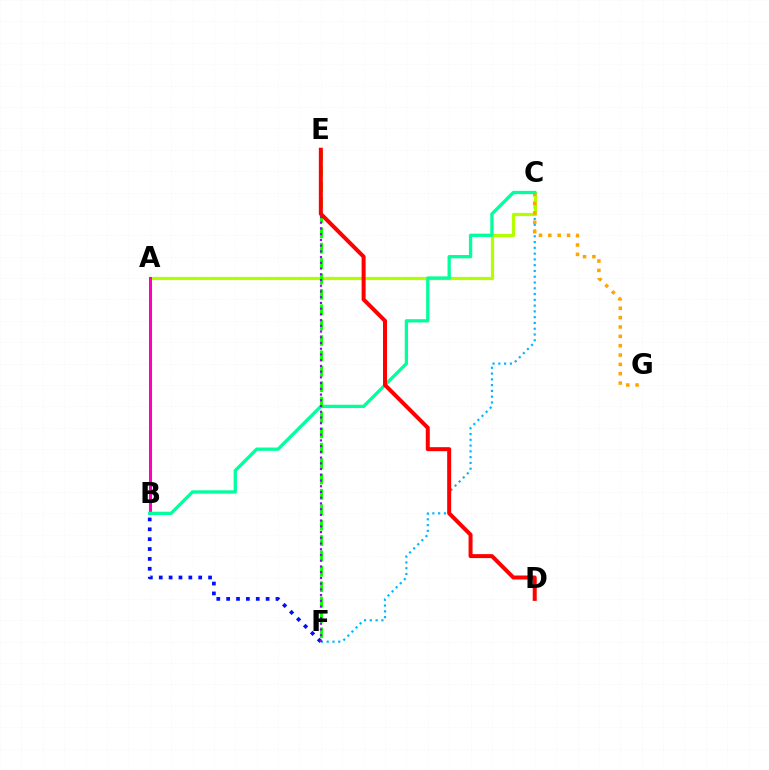{('C', 'F'): [{'color': '#00b5ff', 'line_style': 'dotted', 'thickness': 1.57}], ('A', 'C'): [{'color': '#b3ff00', 'line_style': 'solid', 'thickness': 2.31}], ('B', 'F'): [{'color': '#0010ff', 'line_style': 'dotted', 'thickness': 2.68}], ('A', 'B'): [{'color': '#ff00bd', 'line_style': 'solid', 'thickness': 2.18}], ('C', 'G'): [{'color': '#ffa500', 'line_style': 'dotted', 'thickness': 2.54}], ('B', 'C'): [{'color': '#00ff9d', 'line_style': 'solid', 'thickness': 2.37}], ('E', 'F'): [{'color': '#08ff00', 'line_style': 'dashed', 'thickness': 2.09}, {'color': '#9b00ff', 'line_style': 'dotted', 'thickness': 1.56}], ('D', 'E'): [{'color': '#ff0000', 'line_style': 'solid', 'thickness': 2.87}]}